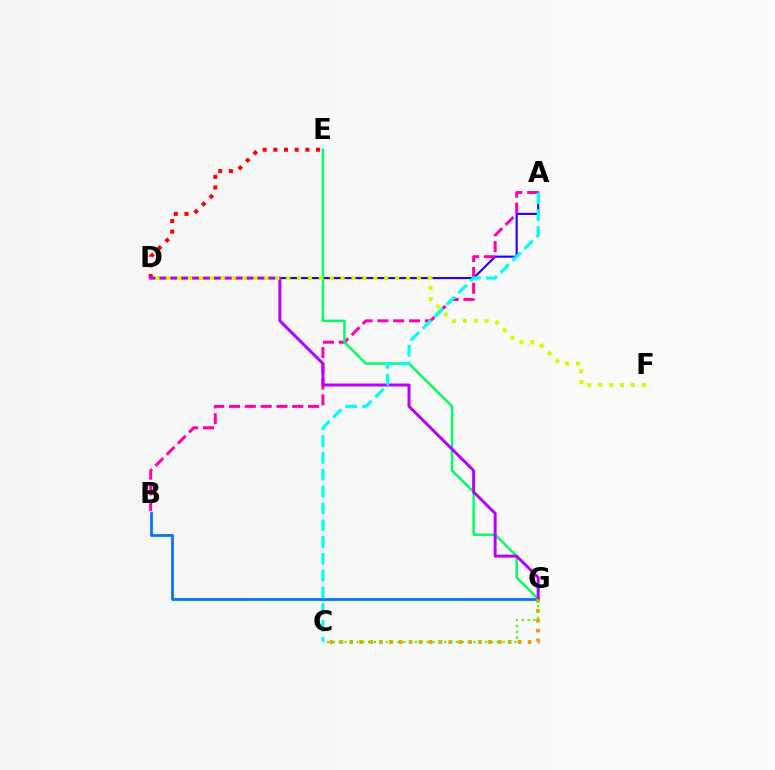{('A', 'D'): [{'color': '#2500ff', 'line_style': 'solid', 'thickness': 1.54}], ('A', 'B'): [{'color': '#ff00ac', 'line_style': 'dashed', 'thickness': 2.15}], ('B', 'G'): [{'color': '#0074ff', 'line_style': 'solid', 'thickness': 1.98}], ('E', 'G'): [{'color': '#00ff5c', 'line_style': 'solid', 'thickness': 1.76}], ('D', 'E'): [{'color': '#ff0000', 'line_style': 'dotted', 'thickness': 2.9}], ('C', 'G'): [{'color': '#ff9400', 'line_style': 'dotted', 'thickness': 2.69}, {'color': '#3dff00', 'line_style': 'dotted', 'thickness': 1.59}], ('D', 'G'): [{'color': '#b900ff', 'line_style': 'solid', 'thickness': 2.14}], ('A', 'C'): [{'color': '#00fff6', 'line_style': 'dashed', 'thickness': 2.28}], ('D', 'F'): [{'color': '#d1ff00', 'line_style': 'dotted', 'thickness': 2.96}]}